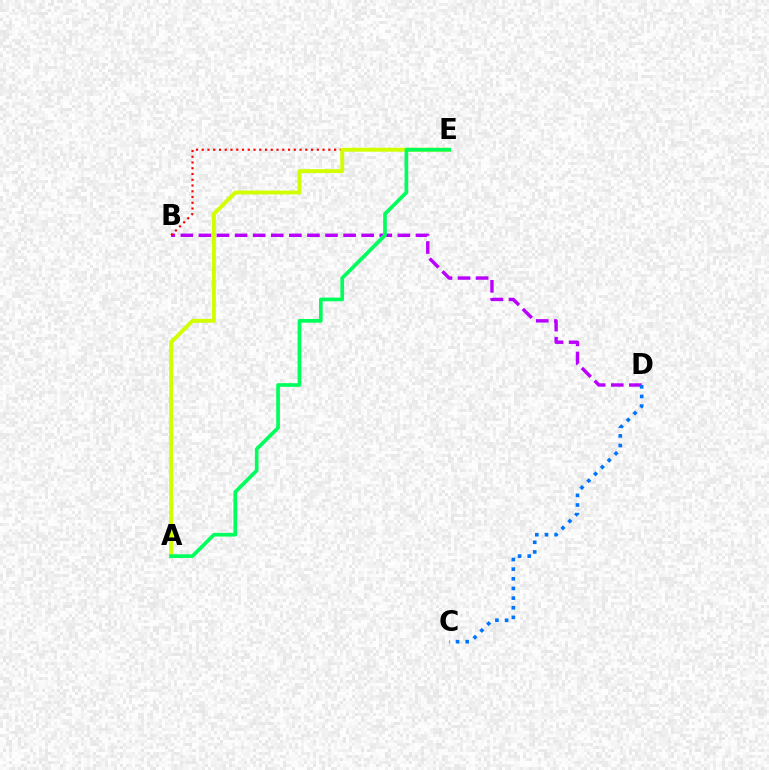{('B', 'D'): [{'color': '#b900ff', 'line_style': 'dashed', 'thickness': 2.46}], ('C', 'D'): [{'color': '#0074ff', 'line_style': 'dotted', 'thickness': 2.62}], ('B', 'E'): [{'color': '#ff0000', 'line_style': 'dotted', 'thickness': 1.56}], ('A', 'E'): [{'color': '#d1ff00', 'line_style': 'solid', 'thickness': 2.81}, {'color': '#00ff5c', 'line_style': 'solid', 'thickness': 2.65}]}